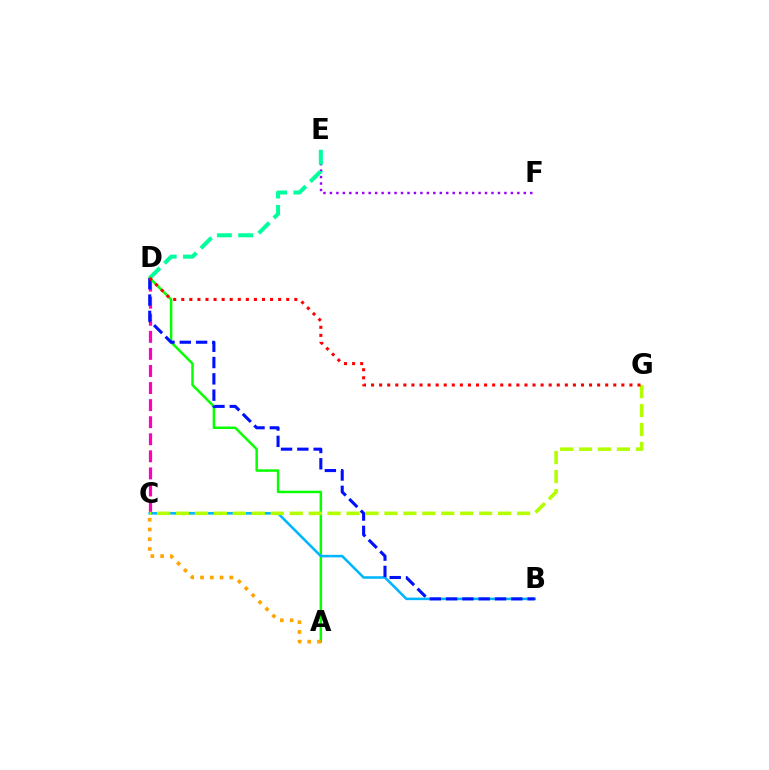{('E', 'F'): [{'color': '#9b00ff', 'line_style': 'dotted', 'thickness': 1.76}], ('C', 'D'): [{'color': '#ff00bd', 'line_style': 'dashed', 'thickness': 2.32}], ('D', 'E'): [{'color': '#00ff9d', 'line_style': 'dashed', 'thickness': 2.9}], ('A', 'D'): [{'color': '#08ff00', 'line_style': 'solid', 'thickness': 1.79}], ('B', 'C'): [{'color': '#00b5ff', 'line_style': 'solid', 'thickness': 1.83}], ('C', 'G'): [{'color': '#b3ff00', 'line_style': 'dashed', 'thickness': 2.57}], ('A', 'C'): [{'color': '#ffa500', 'line_style': 'dotted', 'thickness': 2.65}], ('B', 'D'): [{'color': '#0010ff', 'line_style': 'dashed', 'thickness': 2.22}], ('D', 'G'): [{'color': '#ff0000', 'line_style': 'dotted', 'thickness': 2.19}]}